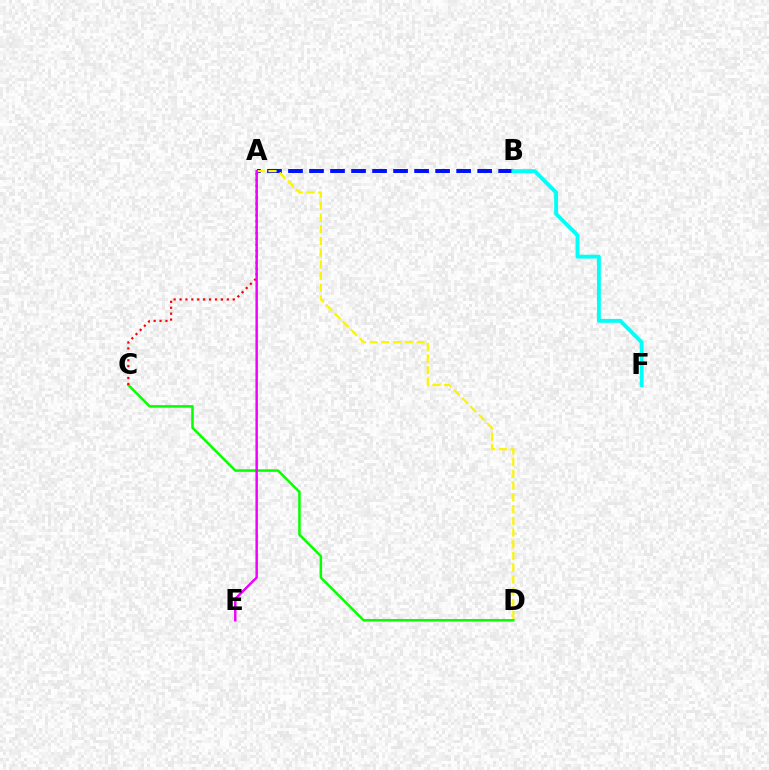{('A', 'B'): [{'color': '#0010ff', 'line_style': 'dashed', 'thickness': 2.86}], ('A', 'D'): [{'color': '#fcf500', 'line_style': 'dashed', 'thickness': 1.59}], ('B', 'F'): [{'color': '#00fff6', 'line_style': 'solid', 'thickness': 2.79}], ('C', 'D'): [{'color': '#08ff00', 'line_style': 'solid', 'thickness': 1.81}], ('A', 'C'): [{'color': '#ff0000', 'line_style': 'dotted', 'thickness': 1.61}], ('A', 'E'): [{'color': '#ee00ff', 'line_style': 'solid', 'thickness': 1.76}]}